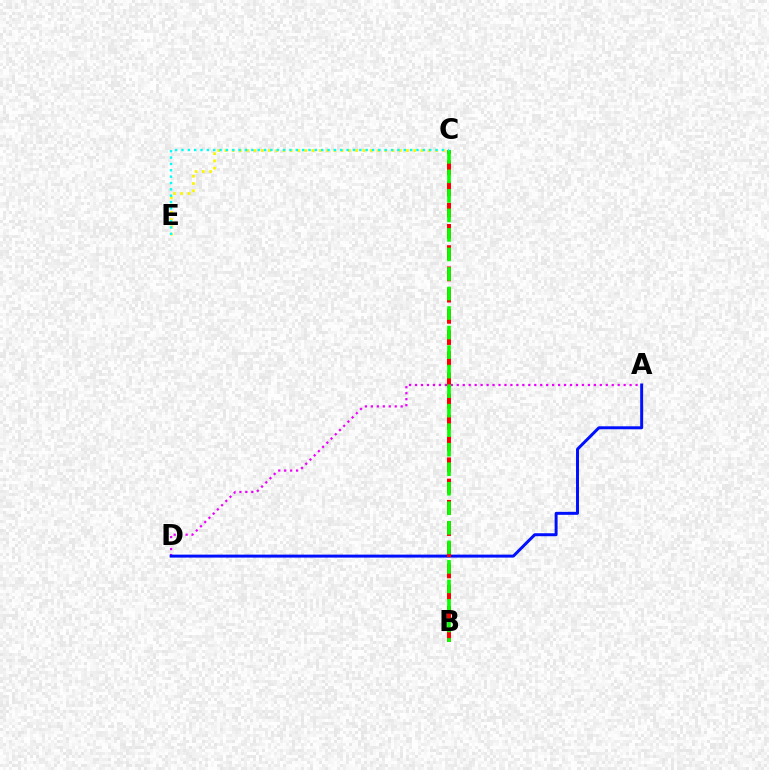{('A', 'D'): [{'color': '#ee00ff', 'line_style': 'dotted', 'thickness': 1.62}, {'color': '#0010ff', 'line_style': 'solid', 'thickness': 2.14}], ('C', 'E'): [{'color': '#fcf500', 'line_style': 'dotted', 'thickness': 1.97}, {'color': '#00fff6', 'line_style': 'dotted', 'thickness': 1.73}], ('B', 'C'): [{'color': '#ff0000', 'line_style': 'dashed', 'thickness': 2.88}, {'color': '#08ff00', 'line_style': 'dashed', 'thickness': 2.65}]}